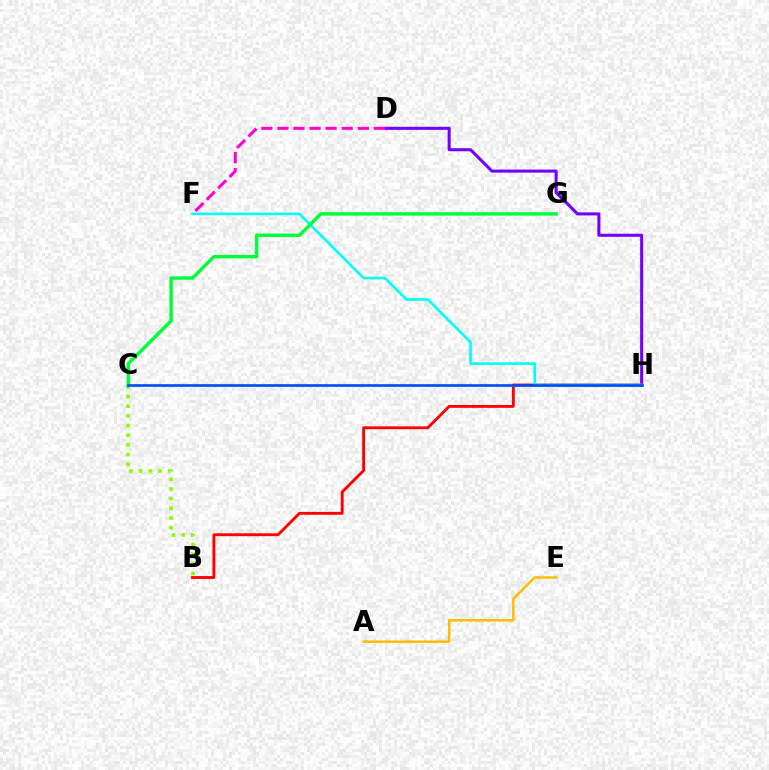{('D', 'H'): [{'color': '#7200ff', 'line_style': 'solid', 'thickness': 2.2}], ('B', 'H'): [{'color': '#ff0000', 'line_style': 'solid', 'thickness': 2.06}], ('F', 'H'): [{'color': '#00fff6', 'line_style': 'solid', 'thickness': 1.89}], ('B', 'C'): [{'color': '#84ff00', 'line_style': 'dotted', 'thickness': 2.63}], ('D', 'F'): [{'color': '#ff00cf', 'line_style': 'dashed', 'thickness': 2.18}], ('A', 'E'): [{'color': '#ffbd00', 'line_style': 'solid', 'thickness': 1.79}], ('C', 'G'): [{'color': '#00ff39', 'line_style': 'solid', 'thickness': 2.47}], ('C', 'H'): [{'color': '#004bff', 'line_style': 'solid', 'thickness': 1.91}]}